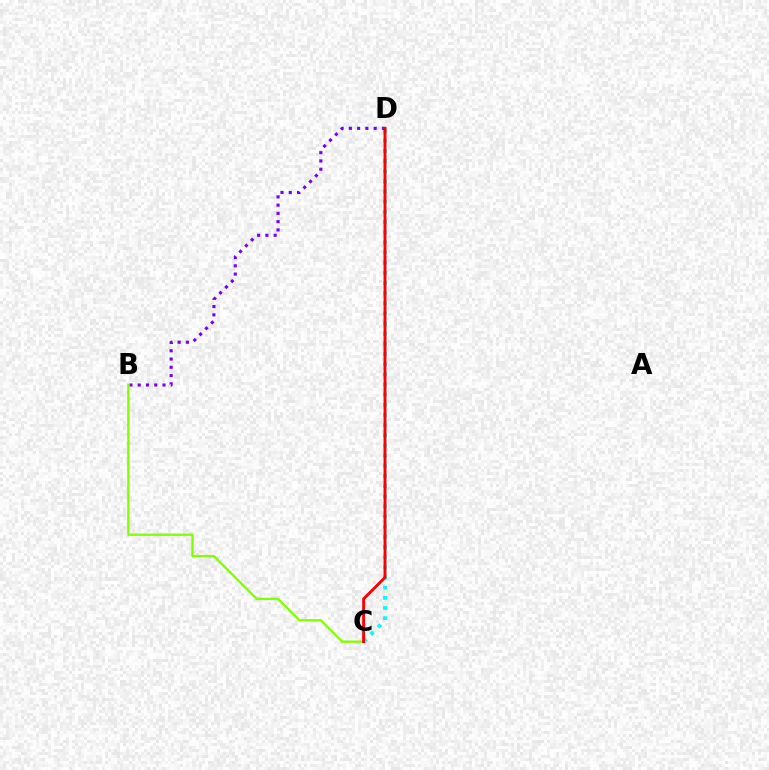{('C', 'D'): [{'color': '#00fff6', 'line_style': 'dotted', 'thickness': 2.76}, {'color': '#ff0000', 'line_style': 'solid', 'thickness': 2.1}], ('B', 'D'): [{'color': '#7200ff', 'line_style': 'dotted', 'thickness': 2.25}], ('B', 'C'): [{'color': '#84ff00', 'line_style': 'solid', 'thickness': 1.7}]}